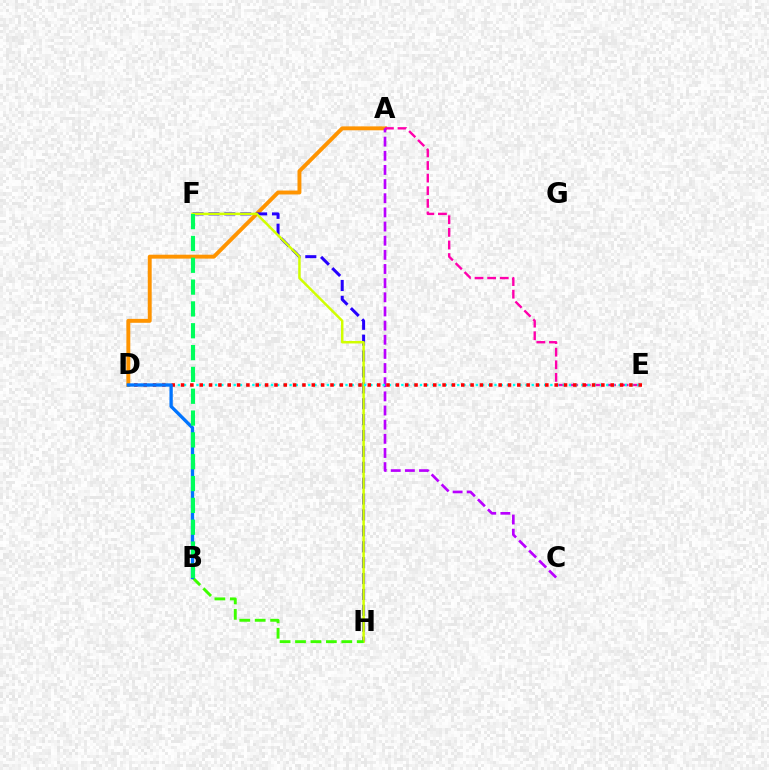{('A', 'D'): [{'color': '#ff9400', 'line_style': 'solid', 'thickness': 2.82}], ('F', 'H'): [{'color': '#2500ff', 'line_style': 'dashed', 'thickness': 2.16}, {'color': '#d1ff00', 'line_style': 'solid', 'thickness': 1.79}], ('A', 'E'): [{'color': '#ff00ac', 'line_style': 'dashed', 'thickness': 1.71}], ('A', 'C'): [{'color': '#b900ff', 'line_style': 'dashed', 'thickness': 1.92}], ('D', 'E'): [{'color': '#00fff6', 'line_style': 'dotted', 'thickness': 1.69}, {'color': '#ff0000', 'line_style': 'dotted', 'thickness': 2.54}], ('B', 'H'): [{'color': '#3dff00', 'line_style': 'dashed', 'thickness': 2.1}], ('B', 'D'): [{'color': '#0074ff', 'line_style': 'solid', 'thickness': 2.39}], ('B', 'F'): [{'color': '#00ff5c', 'line_style': 'dashed', 'thickness': 2.97}]}